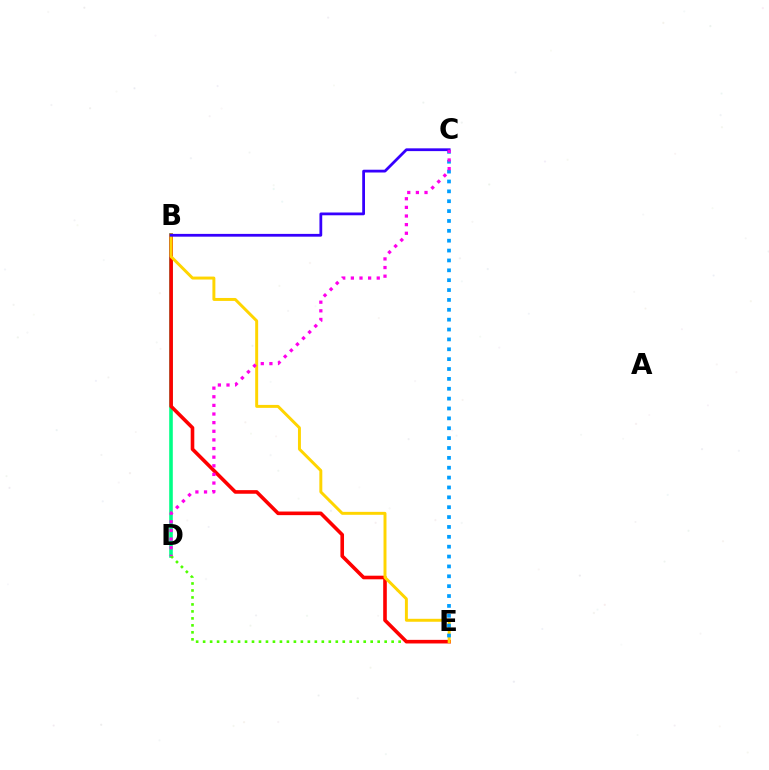{('B', 'D'): [{'color': '#00ff86', 'line_style': 'solid', 'thickness': 2.59}], ('D', 'E'): [{'color': '#4fff00', 'line_style': 'dotted', 'thickness': 1.9}], ('B', 'E'): [{'color': '#ff0000', 'line_style': 'solid', 'thickness': 2.6}, {'color': '#ffd500', 'line_style': 'solid', 'thickness': 2.13}], ('C', 'E'): [{'color': '#009eff', 'line_style': 'dotted', 'thickness': 2.68}], ('B', 'C'): [{'color': '#3700ff', 'line_style': 'solid', 'thickness': 2.0}], ('C', 'D'): [{'color': '#ff00ed', 'line_style': 'dotted', 'thickness': 2.34}]}